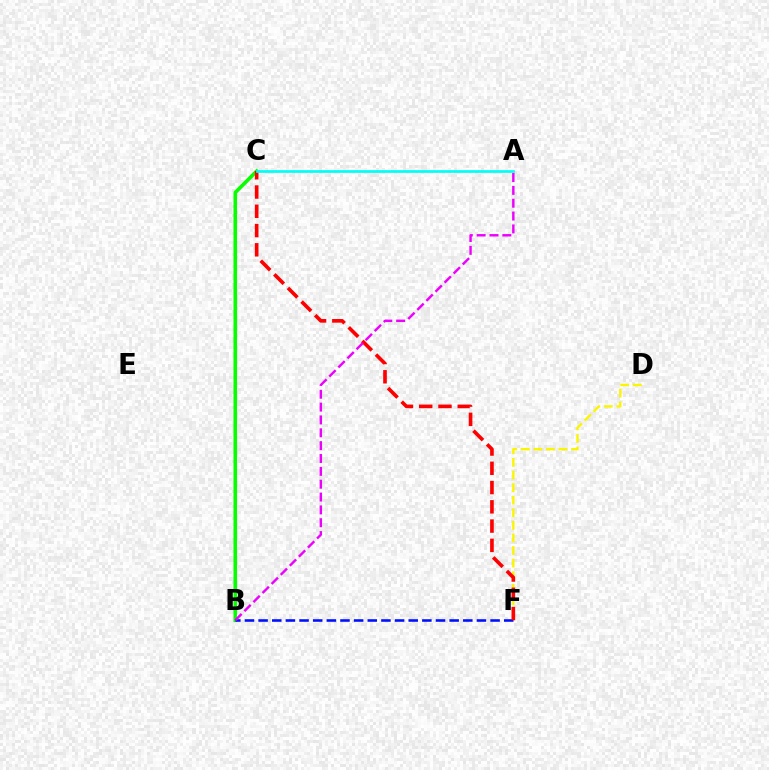{('D', 'F'): [{'color': '#fcf500', 'line_style': 'dashed', 'thickness': 1.71}], ('B', 'C'): [{'color': '#08ff00', 'line_style': 'solid', 'thickness': 2.6}], ('B', 'F'): [{'color': '#0010ff', 'line_style': 'dashed', 'thickness': 1.85}], ('C', 'F'): [{'color': '#ff0000', 'line_style': 'dashed', 'thickness': 2.62}], ('A', 'C'): [{'color': '#00fff6', 'line_style': 'solid', 'thickness': 1.94}], ('A', 'B'): [{'color': '#ee00ff', 'line_style': 'dashed', 'thickness': 1.75}]}